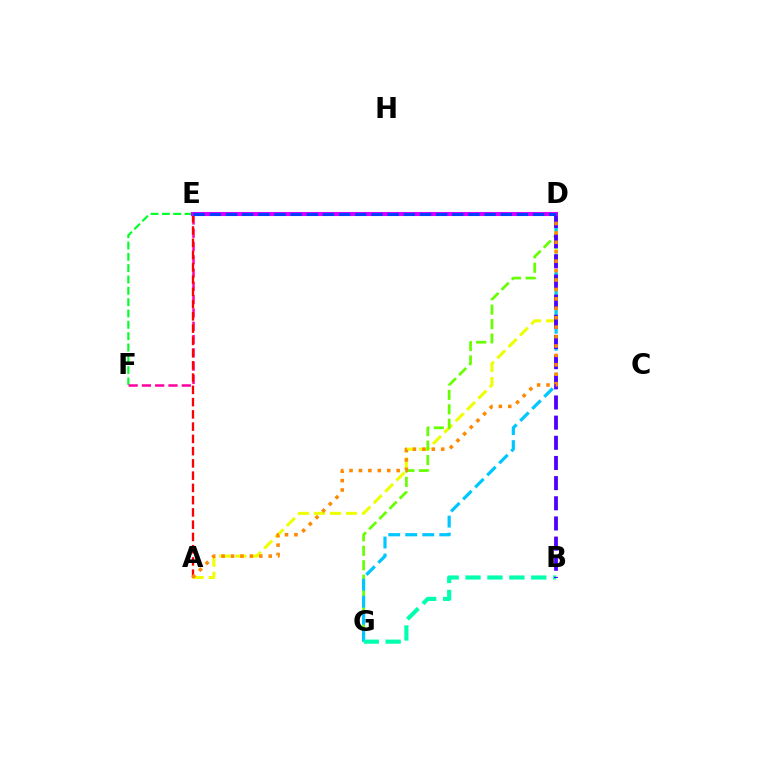{('E', 'F'): [{'color': '#00ff27', 'line_style': 'dashed', 'thickness': 1.54}, {'color': '#ff00a0', 'line_style': 'dashed', 'thickness': 1.81}], ('A', 'E'): [{'color': '#ff0000', 'line_style': 'dashed', 'thickness': 1.66}], ('A', 'D'): [{'color': '#eeff00', 'line_style': 'dashed', 'thickness': 2.18}, {'color': '#ff8800', 'line_style': 'dotted', 'thickness': 2.56}], ('D', 'G'): [{'color': '#66ff00', 'line_style': 'dashed', 'thickness': 1.96}, {'color': '#00c7ff', 'line_style': 'dashed', 'thickness': 2.31}], ('B', 'G'): [{'color': '#00ffaf', 'line_style': 'dashed', 'thickness': 2.98}], ('B', 'D'): [{'color': '#4f00ff', 'line_style': 'dashed', 'thickness': 2.74}], ('D', 'E'): [{'color': '#d600ff', 'line_style': 'solid', 'thickness': 2.93}, {'color': '#003fff', 'line_style': 'dashed', 'thickness': 2.2}]}